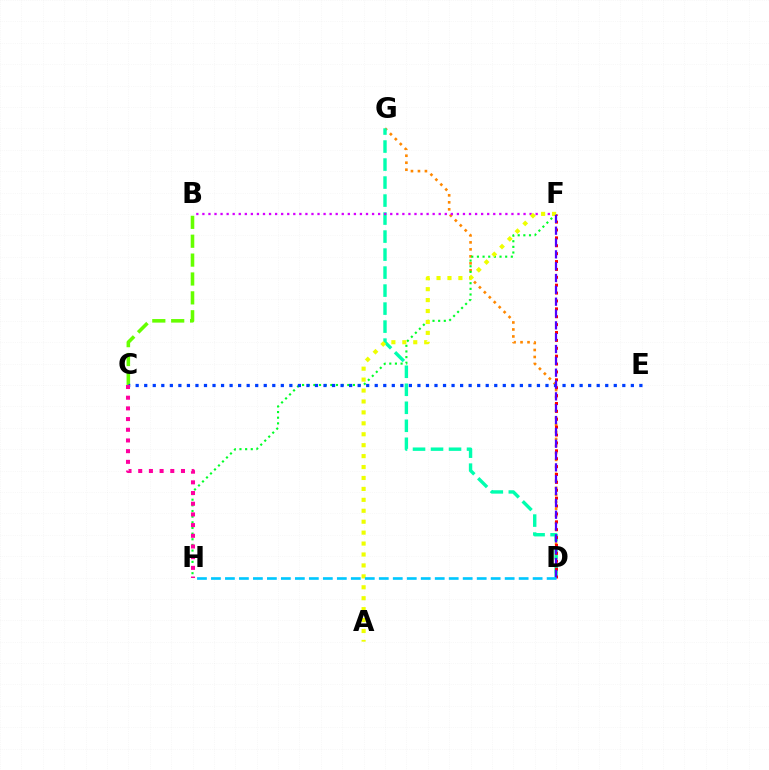{('D', 'G'): [{'color': '#ff8800', 'line_style': 'dotted', 'thickness': 1.9}, {'color': '#00ffaf', 'line_style': 'dashed', 'thickness': 2.45}], ('B', 'F'): [{'color': '#d600ff', 'line_style': 'dotted', 'thickness': 1.65}], ('B', 'C'): [{'color': '#66ff00', 'line_style': 'dashed', 'thickness': 2.57}], ('F', 'H'): [{'color': '#00ff27', 'line_style': 'dotted', 'thickness': 1.54}], ('C', 'E'): [{'color': '#003fff', 'line_style': 'dotted', 'thickness': 2.32}], ('D', 'F'): [{'color': '#ff0000', 'line_style': 'dotted', 'thickness': 2.14}, {'color': '#4f00ff', 'line_style': 'dashed', 'thickness': 1.61}], ('A', 'F'): [{'color': '#eeff00', 'line_style': 'dotted', 'thickness': 2.97}], ('C', 'H'): [{'color': '#ff00a0', 'line_style': 'dotted', 'thickness': 2.9}], ('D', 'H'): [{'color': '#00c7ff', 'line_style': 'dashed', 'thickness': 1.9}]}